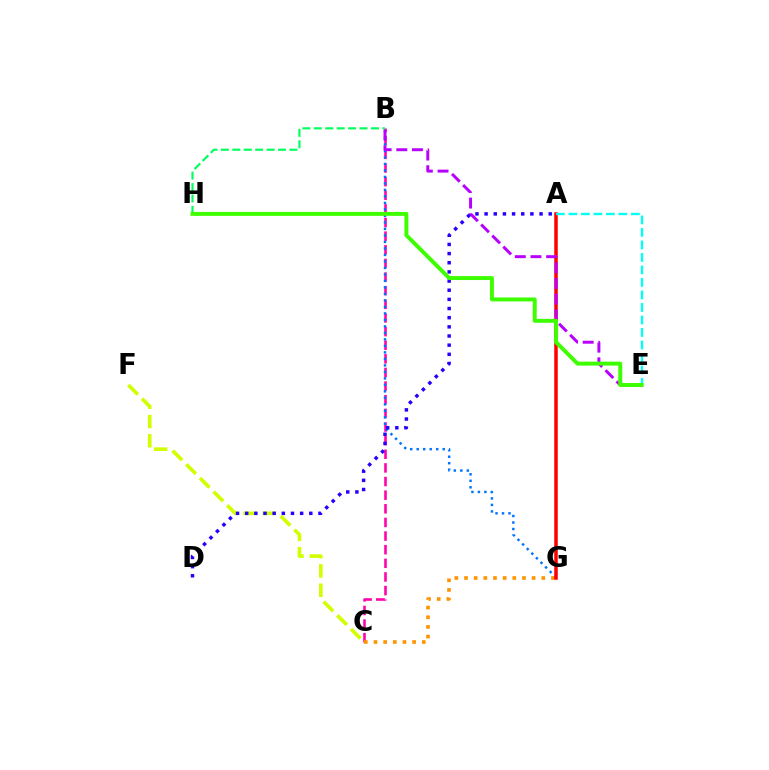{('C', 'F'): [{'color': '#d1ff00', 'line_style': 'dashed', 'thickness': 2.62}], ('B', 'C'): [{'color': '#ff00ac', 'line_style': 'dashed', 'thickness': 1.85}], ('B', 'G'): [{'color': '#0074ff', 'line_style': 'dotted', 'thickness': 1.77}], ('C', 'G'): [{'color': '#ff9400', 'line_style': 'dotted', 'thickness': 2.62}], ('A', 'G'): [{'color': '#ff0000', 'line_style': 'solid', 'thickness': 2.53}], ('B', 'H'): [{'color': '#00ff5c', 'line_style': 'dashed', 'thickness': 1.55}], ('A', 'E'): [{'color': '#00fff6', 'line_style': 'dashed', 'thickness': 1.7}], ('B', 'E'): [{'color': '#b900ff', 'line_style': 'dashed', 'thickness': 2.13}], ('A', 'D'): [{'color': '#2500ff', 'line_style': 'dotted', 'thickness': 2.49}], ('E', 'H'): [{'color': '#3dff00', 'line_style': 'solid', 'thickness': 2.84}]}